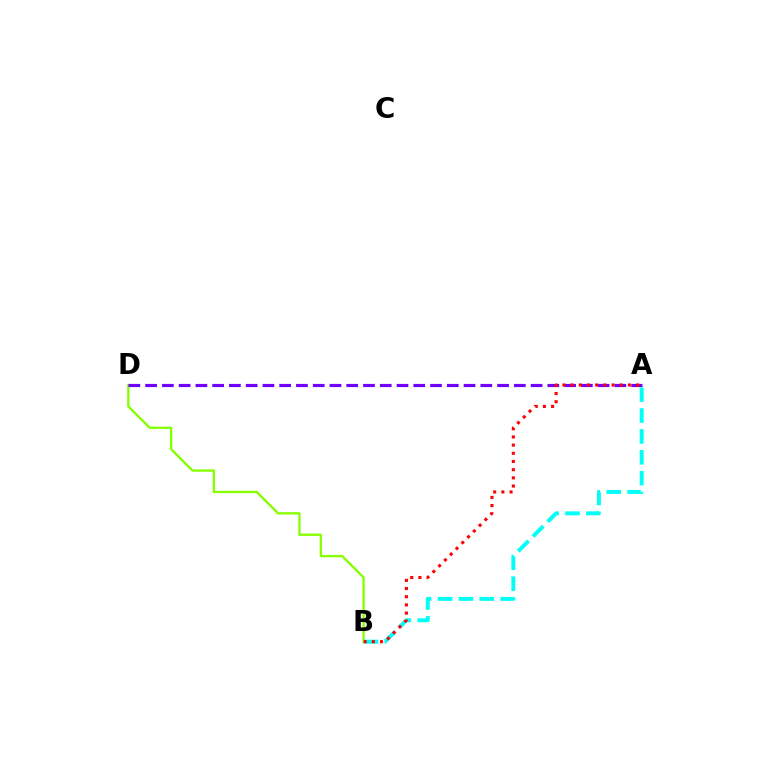{('B', 'D'): [{'color': '#84ff00', 'line_style': 'solid', 'thickness': 1.67}], ('A', 'D'): [{'color': '#7200ff', 'line_style': 'dashed', 'thickness': 2.28}], ('A', 'B'): [{'color': '#00fff6', 'line_style': 'dashed', 'thickness': 2.84}, {'color': '#ff0000', 'line_style': 'dotted', 'thickness': 2.22}]}